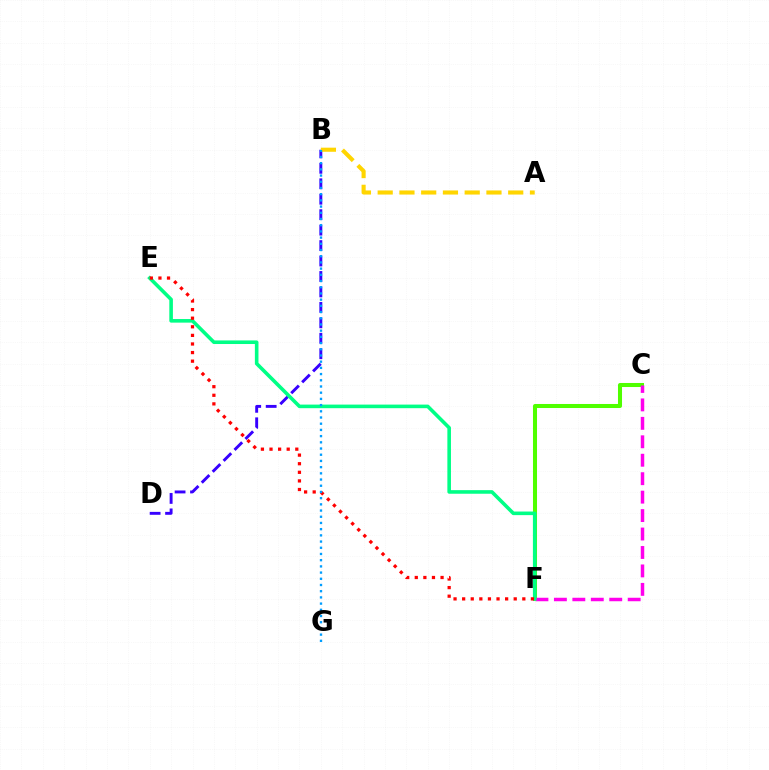{('B', 'D'): [{'color': '#3700ff', 'line_style': 'dashed', 'thickness': 2.1}], ('C', 'F'): [{'color': '#4fff00', 'line_style': 'solid', 'thickness': 2.91}, {'color': '#ff00ed', 'line_style': 'dashed', 'thickness': 2.51}], ('E', 'F'): [{'color': '#00ff86', 'line_style': 'solid', 'thickness': 2.59}, {'color': '#ff0000', 'line_style': 'dotted', 'thickness': 2.34}], ('A', 'B'): [{'color': '#ffd500', 'line_style': 'dashed', 'thickness': 2.96}], ('B', 'G'): [{'color': '#009eff', 'line_style': 'dotted', 'thickness': 1.69}]}